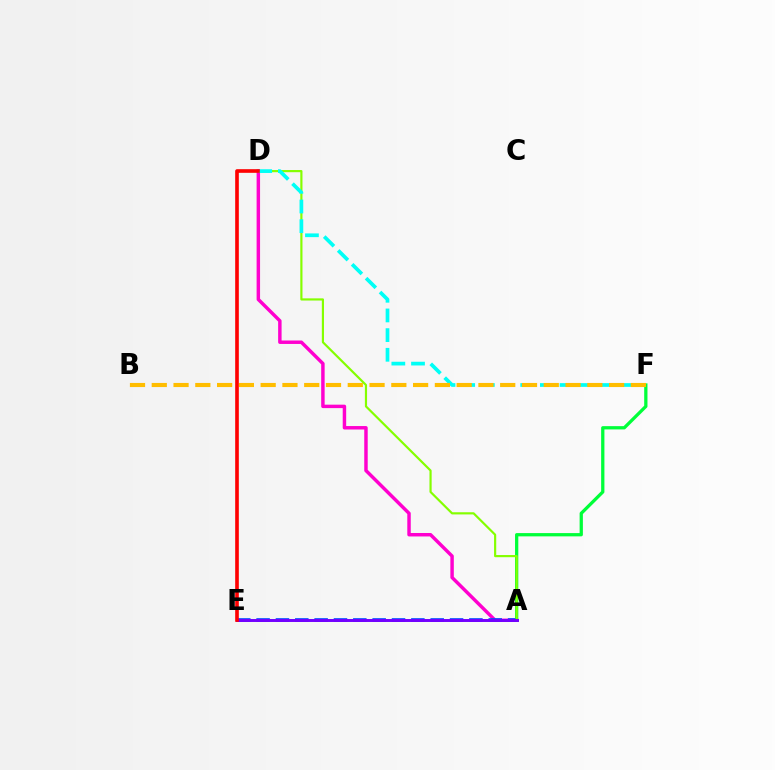{('A', 'D'): [{'color': '#ff00cf', 'line_style': 'solid', 'thickness': 2.48}, {'color': '#84ff00', 'line_style': 'solid', 'thickness': 1.57}], ('A', 'F'): [{'color': '#00ff39', 'line_style': 'solid', 'thickness': 2.36}], ('A', 'E'): [{'color': '#004bff', 'line_style': 'dashed', 'thickness': 2.63}, {'color': '#7200ff', 'line_style': 'solid', 'thickness': 2.12}], ('D', 'F'): [{'color': '#00fff6', 'line_style': 'dashed', 'thickness': 2.67}], ('B', 'F'): [{'color': '#ffbd00', 'line_style': 'dashed', 'thickness': 2.96}], ('D', 'E'): [{'color': '#ff0000', 'line_style': 'solid', 'thickness': 2.62}]}